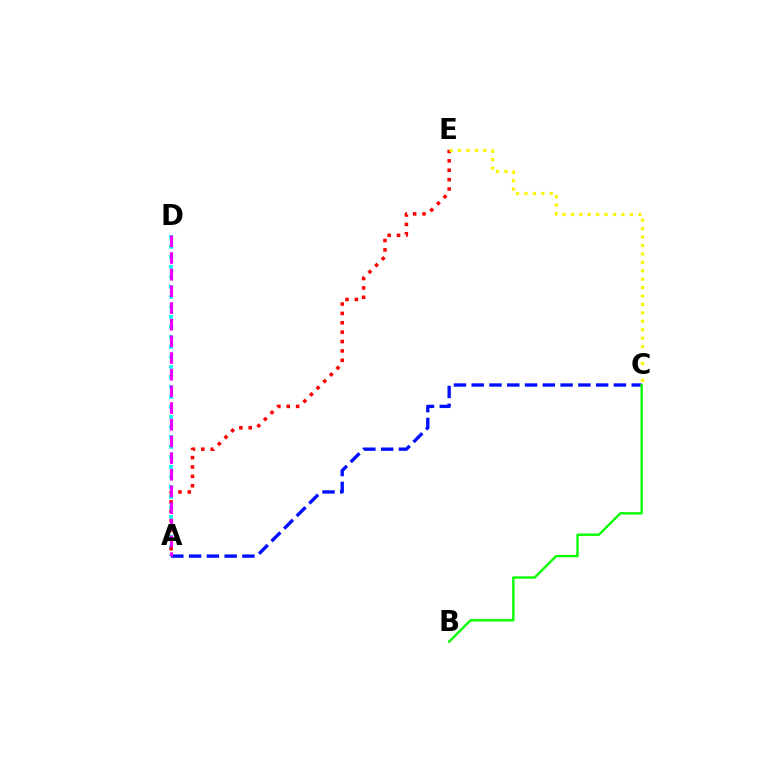{('A', 'D'): [{'color': '#00fff6', 'line_style': 'dotted', 'thickness': 2.72}, {'color': '#ee00ff', 'line_style': 'dashed', 'thickness': 2.27}], ('A', 'C'): [{'color': '#0010ff', 'line_style': 'dashed', 'thickness': 2.42}], ('A', 'E'): [{'color': '#ff0000', 'line_style': 'dotted', 'thickness': 2.55}], ('C', 'E'): [{'color': '#fcf500', 'line_style': 'dotted', 'thickness': 2.29}], ('B', 'C'): [{'color': '#08ff00', 'line_style': 'solid', 'thickness': 1.69}]}